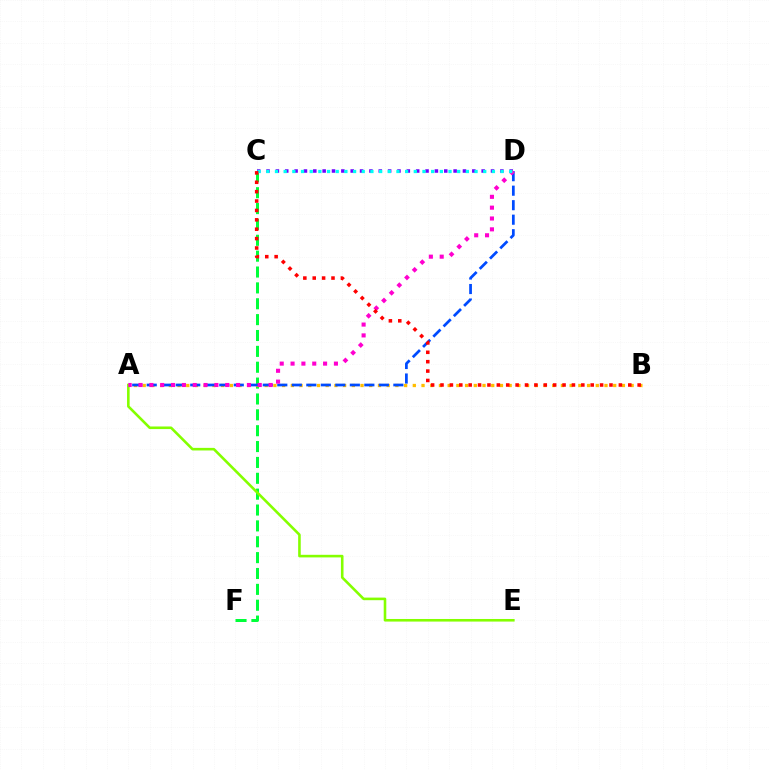{('C', 'F'): [{'color': '#00ff39', 'line_style': 'dashed', 'thickness': 2.16}], ('A', 'B'): [{'color': '#ffbd00', 'line_style': 'dotted', 'thickness': 2.37}], ('A', 'E'): [{'color': '#84ff00', 'line_style': 'solid', 'thickness': 1.87}], ('C', 'D'): [{'color': '#7200ff', 'line_style': 'dotted', 'thickness': 2.54}, {'color': '#00fff6', 'line_style': 'dotted', 'thickness': 2.36}], ('A', 'D'): [{'color': '#004bff', 'line_style': 'dashed', 'thickness': 1.97}, {'color': '#ff00cf', 'line_style': 'dotted', 'thickness': 2.95}], ('B', 'C'): [{'color': '#ff0000', 'line_style': 'dotted', 'thickness': 2.55}]}